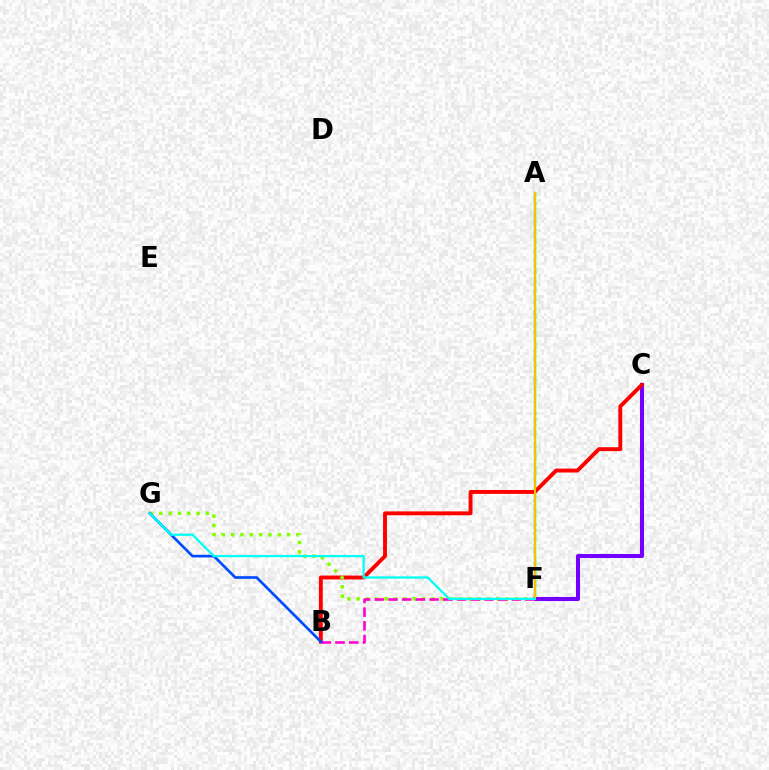{('A', 'F'): [{'color': '#00ff39', 'line_style': 'solid', 'thickness': 1.73}, {'color': '#ffbd00', 'line_style': 'solid', 'thickness': 1.52}], ('C', 'F'): [{'color': '#7200ff', 'line_style': 'solid', 'thickness': 2.91}], ('B', 'C'): [{'color': '#ff0000', 'line_style': 'solid', 'thickness': 2.8}], ('F', 'G'): [{'color': '#84ff00', 'line_style': 'dotted', 'thickness': 2.53}, {'color': '#00fff6', 'line_style': 'solid', 'thickness': 1.62}], ('B', 'F'): [{'color': '#ff00cf', 'line_style': 'dashed', 'thickness': 1.86}], ('B', 'G'): [{'color': '#004bff', 'line_style': 'solid', 'thickness': 1.92}]}